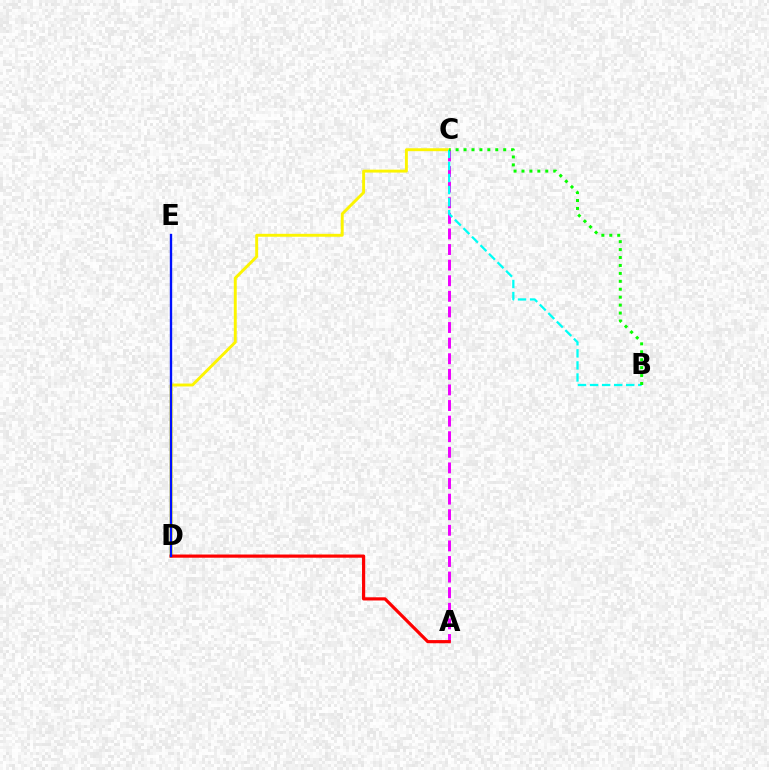{('C', 'D'): [{'color': '#fcf500', 'line_style': 'solid', 'thickness': 2.1}], ('A', 'C'): [{'color': '#ee00ff', 'line_style': 'dashed', 'thickness': 2.12}], ('A', 'D'): [{'color': '#ff0000', 'line_style': 'solid', 'thickness': 2.29}], ('B', 'C'): [{'color': '#00fff6', 'line_style': 'dashed', 'thickness': 1.64}, {'color': '#08ff00', 'line_style': 'dotted', 'thickness': 2.16}], ('D', 'E'): [{'color': '#0010ff', 'line_style': 'solid', 'thickness': 1.69}]}